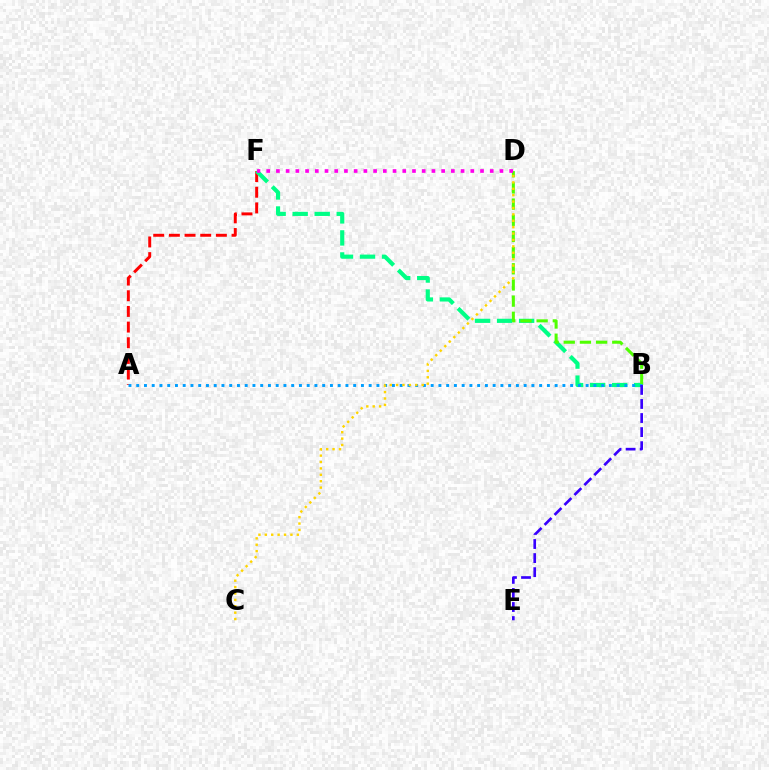{('A', 'F'): [{'color': '#ff0000', 'line_style': 'dashed', 'thickness': 2.13}], ('B', 'F'): [{'color': '#00ff86', 'line_style': 'dashed', 'thickness': 2.99}], ('B', 'D'): [{'color': '#4fff00', 'line_style': 'dashed', 'thickness': 2.2}], ('D', 'F'): [{'color': '#ff00ed', 'line_style': 'dotted', 'thickness': 2.64}], ('A', 'B'): [{'color': '#009eff', 'line_style': 'dotted', 'thickness': 2.11}], ('C', 'D'): [{'color': '#ffd500', 'line_style': 'dotted', 'thickness': 1.74}], ('B', 'E'): [{'color': '#3700ff', 'line_style': 'dashed', 'thickness': 1.91}]}